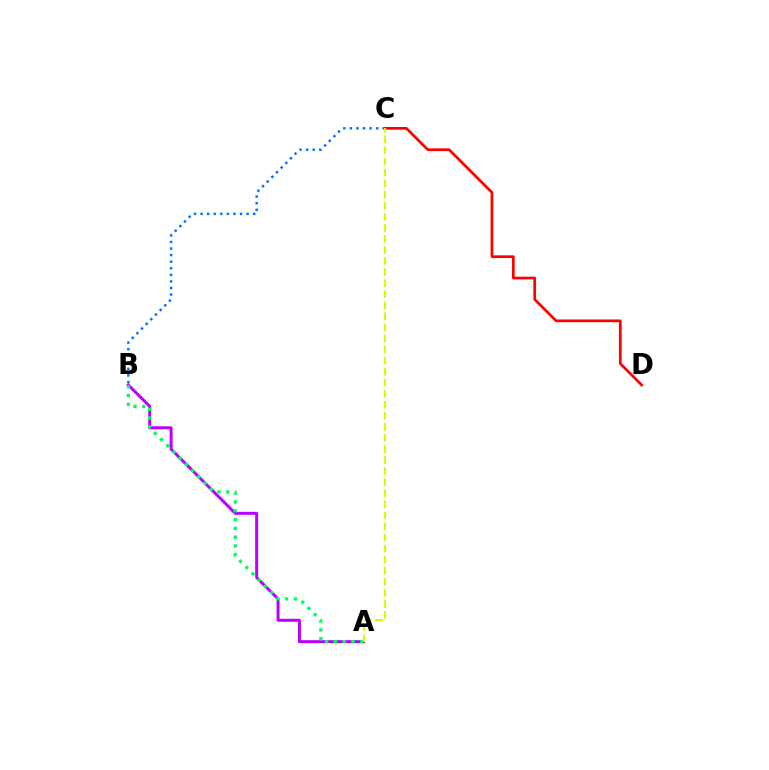{('A', 'B'): [{'color': '#b900ff', 'line_style': 'solid', 'thickness': 2.14}, {'color': '#00ff5c', 'line_style': 'dotted', 'thickness': 2.39}], ('C', 'D'): [{'color': '#ff0000', 'line_style': 'solid', 'thickness': 1.95}], ('B', 'C'): [{'color': '#0074ff', 'line_style': 'dotted', 'thickness': 1.79}], ('A', 'C'): [{'color': '#d1ff00', 'line_style': 'dashed', 'thickness': 1.5}]}